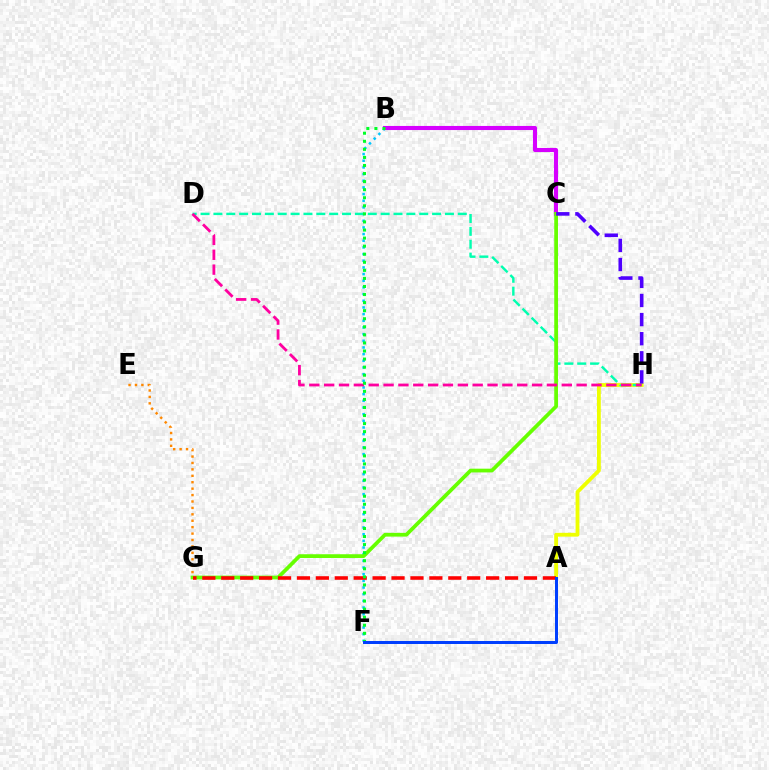{('A', 'H'): [{'color': '#eeff00', 'line_style': 'solid', 'thickness': 2.74}], ('B', 'F'): [{'color': '#00c7ff', 'line_style': 'dotted', 'thickness': 1.81}, {'color': '#00ff27', 'line_style': 'dotted', 'thickness': 2.19}], ('B', 'C'): [{'color': '#d600ff', 'line_style': 'solid', 'thickness': 2.94}], ('D', 'H'): [{'color': '#00ffaf', 'line_style': 'dashed', 'thickness': 1.75}, {'color': '#ff00a0', 'line_style': 'dashed', 'thickness': 2.02}], ('E', 'G'): [{'color': '#ff8800', 'line_style': 'dotted', 'thickness': 1.74}], ('C', 'G'): [{'color': '#66ff00', 'line_style': 'solid', 'thickness': 2.7}], ('C', 'H'): [{'color': '#4f00ff', 'line_style': 'dashed', 'thickness': 2.6}], ('A', 'G'): [{'color': '#ff0000', 'line_style': 'dashed', 'thickness': 2.57}], ('A', 'F'): [{'color': '#003fff', 'line_style': 'solid', 'thickness': 2.15}]}